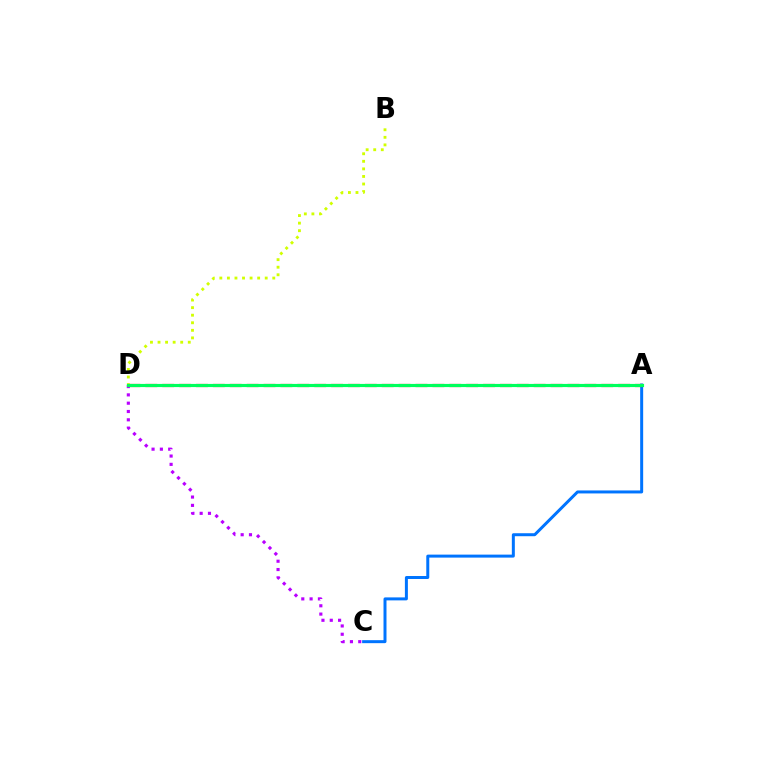{('A', 'C'): [{'color': '#0074ff', 'line_style': 'solid', 'thickness': 2.15}], ('B', 'D'): [{'color': '#d1ff00', 'line_style': 'dotted', 'thickness': 2.05}], ('A', 'D'): [{'color': '#ff0000', 'line_style': 'dashed', 'thickness': 2.29}, {'color': '#00ff5c', 'line_style': 'solid', 'thickness': 2.27}], ('C', 'D'): [{'color': '#b900ff', 'line_style': 'dotted', 'thickness': 2.26}]}